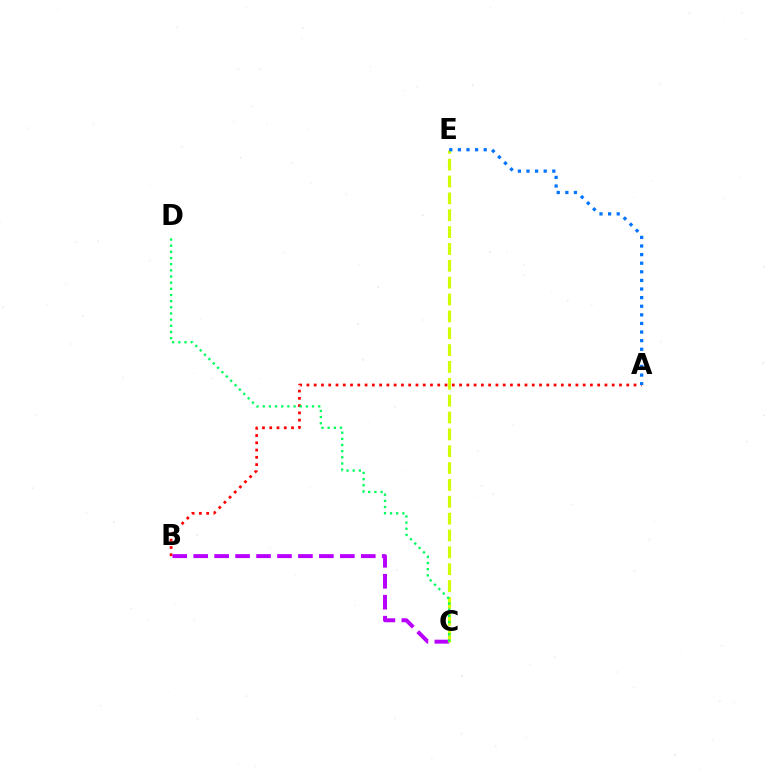{('A', 'B'): [{'color': '#ff0000', 'line_style': 'dotted', 'thickness': 1.97}], ('B', 'C'): [{'color': '#b900ff', 'line_style': 'dashed', 'thickness': 2.85}], ('C', 'E'): [{'color': '#d1ff00', 'line_style': 'dashed', 'thickness': 2.29}], ('C', 'D'): [{'color': '#00ff5c', 'line_style': 'dotted', 'thickness': 1.67}], ('A', 'E'): [{'color': '#0074ff', 'line_style': 'dotted', 'thickness': 2.34}]}